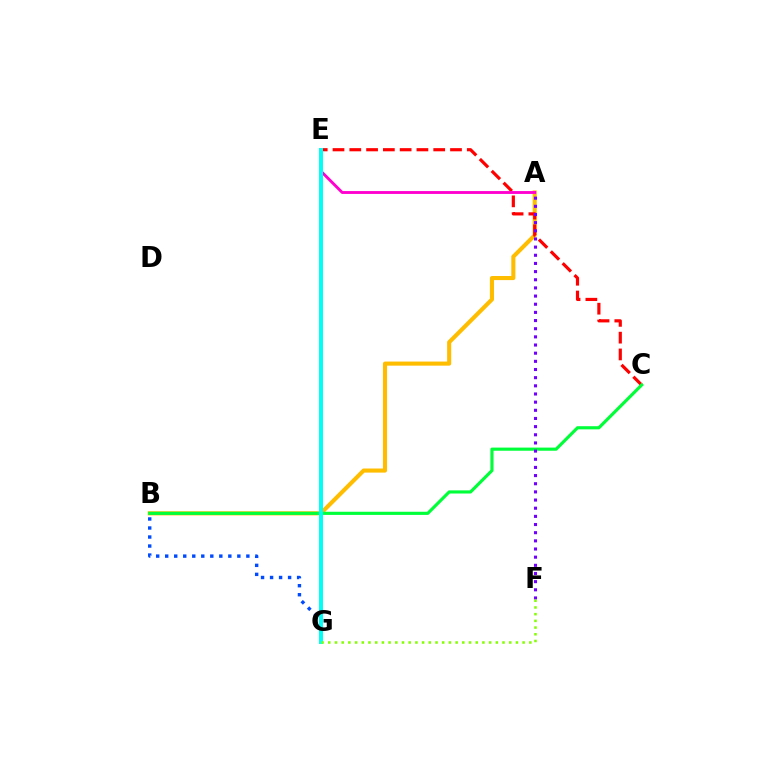{('B', 'G'): [{'color': '#004bff', 'line_style': 'dotted', 'thickness': 2.45}], ('A', 'B'): [{'color': '#ffbd00', 'line_style': 'solid', 'thickness': 2.95}], ('C', 'E'): [{'color': '#ff0000', 'line_style': 'dashed', 'thickness': 2.28}], ('A', 'E'): [{'color': '#ff00cf', 'line_style': 'solid', 'thickness': 2.06}], ('B', 'C'): [{'color': '#00ff39', 'line_style': 'solid', 'thickness': 2.26}], ('A', 'F'): [{'color': '#7200ff', 'line_style': 'dotted', 'thickness': 2.22}], ('E', 'G'): [{'color': '#00fff6', 'line_style': 'solid', 'thickness': 2.88}], ('F', 'G'): [{'color': '#84ff00', 'line_style': 'dotted', 'thickness': 1.82}]}